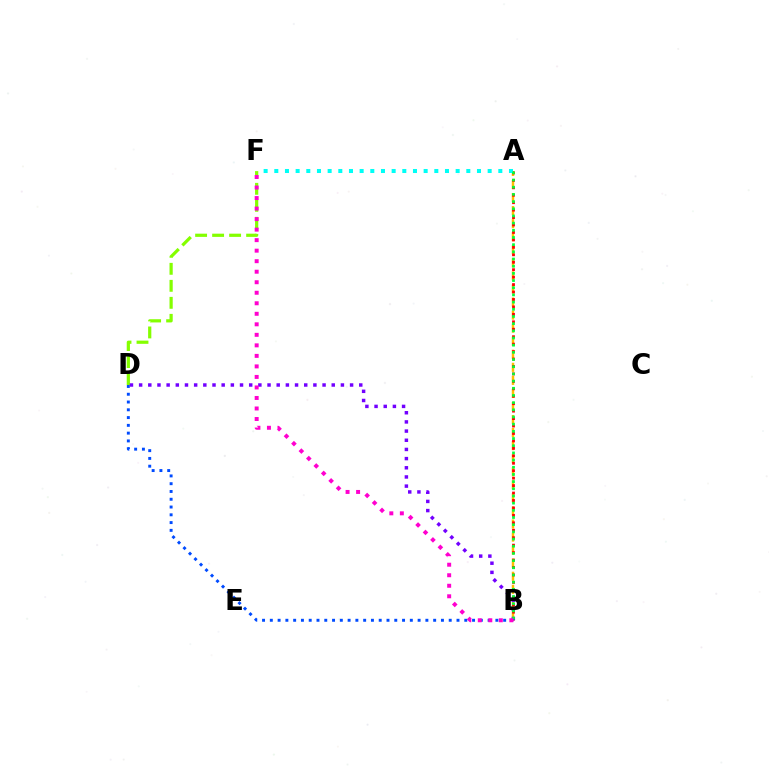{('A', 'B'): [{'color': '#ffbd00', 'line_style': 'dashed', 'thickness': 1.77}, {'color': '#ff0000', 'line_style': 'dotted', 'thickness': 2.02}, {'color': '#00ff39', 'line_style': 'dotted', 'thickness': 1.95}], ('D', 'F'): [{'color': '#84ff00', 'line_style': 'dashed', 'thickness': 2.31}], ('B', 'D'): [{'color': '#004bff', 'line_style': 'dotted', 'thickness': 2.11}, {'color': '#7200ff', 'line_style': 'dotted', 'thickness': 2.49}], ('A', 'F'): [{'color': '#00fff6', 'line_style': 'dotted', 'thickness': 2.9}], ('B', 'F'): [{'color': '#ff00cf', 'line_style': 'dotted', 'thickness': 2.86}]}